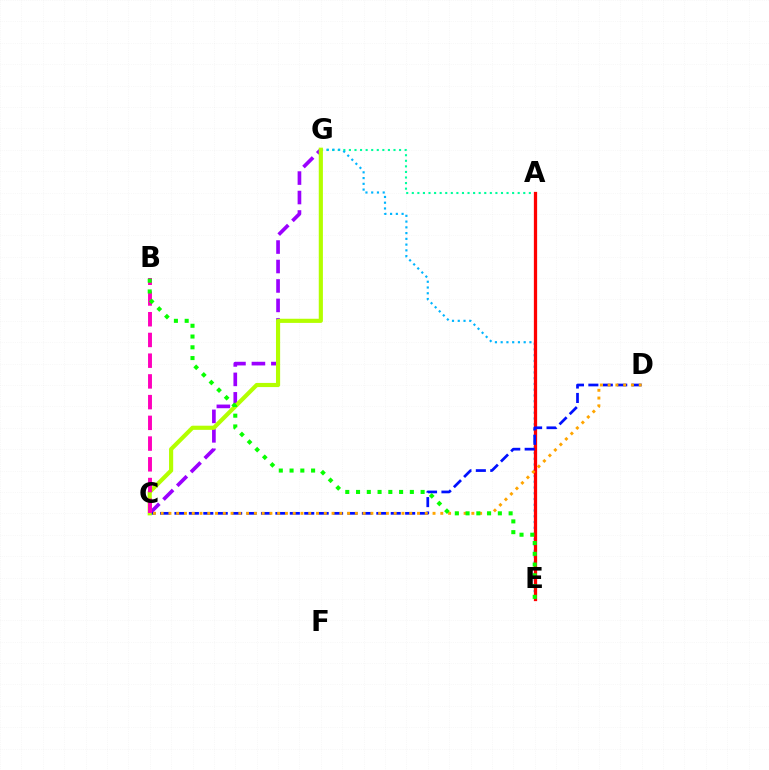{('A', 'G'): [{'color': '#00ff9d', 'line_style': 'dotted', 'thickness': 1.51}], ('E', 'G'): [{'color': '#00b5ff', 'line_style': 'dotted', 'thickness': 1.56}], ('A', 'E'): [{'color': '#ff0000', 'line_style': 'solid', 'thickness': 2.35}], ('C', 'G'): [{'color': '#9b00ff', 'line_style': 'dashed', 'thickness': 2.64}, {'color': '#b3ff00', 'line_style': 'solid', 'thickness': 2.99}], ('C', 'D'): [{'color': '#0010ff', 'line_style': 'dashed', 'thickness': 1.96}, {'color': '#ffa500', 'line_style': 'dotted', 'thickness': 2.11}], ('B', 'C'): [{'color': '#ff00bd', 'line_style': 'dashed', 'thickness': 2.82}], ('B', 'E'): [{'color': '#08ff00', 'line_style': 'dotted', 'thickness': 2.92}]}